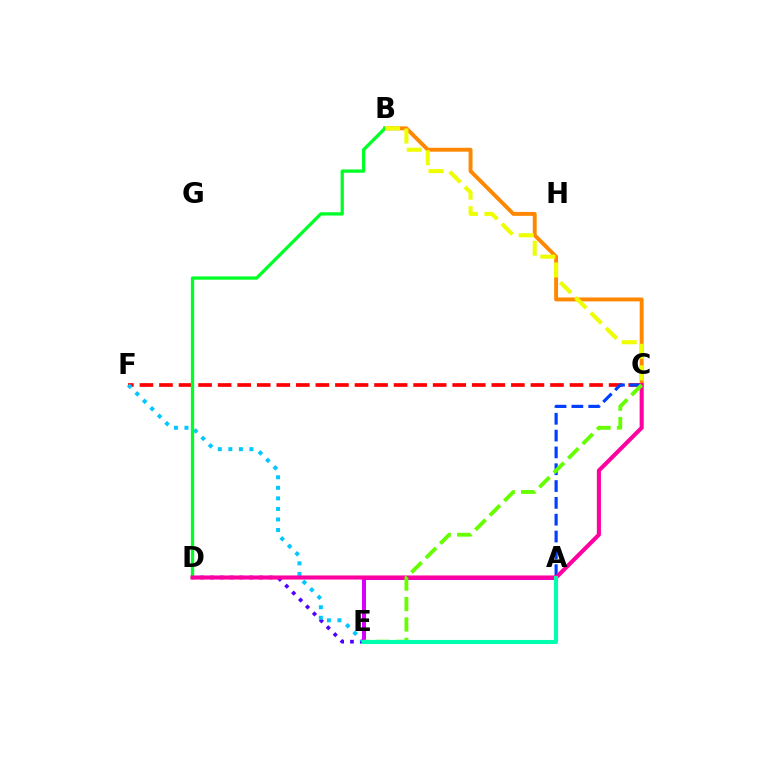{('C', 'F'): [{'color': '#ff0000', 'line_style': 'dashed', 'thickness': 2.66}], ('D', 'E'): [{'color': '#4f00ff', 'line_style': 'dotted', 'thickness': 2.66}], ('E', 'F'): [{'color': '#00c7ff', 'line_style': 'dotted', 'thickness': 2.87}], ('B', 'C'): [{'color': '#ff8800', 'line_style': 'solid', 'thickness': 2.81}, {'color': '#eeff00', 'line_style': 'dashed', 'thickness': 2.93}], ('B', 'D'): [{'color': '#00ff27', 'line_style': 'solid', 'thickness': 2.36}], ('A', 'C'): [{'color': '#003fff', 'line_style': 'dashed', 'thickness': 2.29}], ('A', 'E'): [{'color': '#d600ff', 'line_style': 'solid', 'thickness': 2.89}, {'color': '#00ffaf', 'line_style': 'solid', 'thickness': 2.95}], ('C', 'D'): [{'color': '#ff00a0', 'line_style': 'solid', 'thickness': 2.94}], ('C', 'E'): [{'color': '#66ff00', 'line_style': 'dashed', 'thickness': 2.77}]}